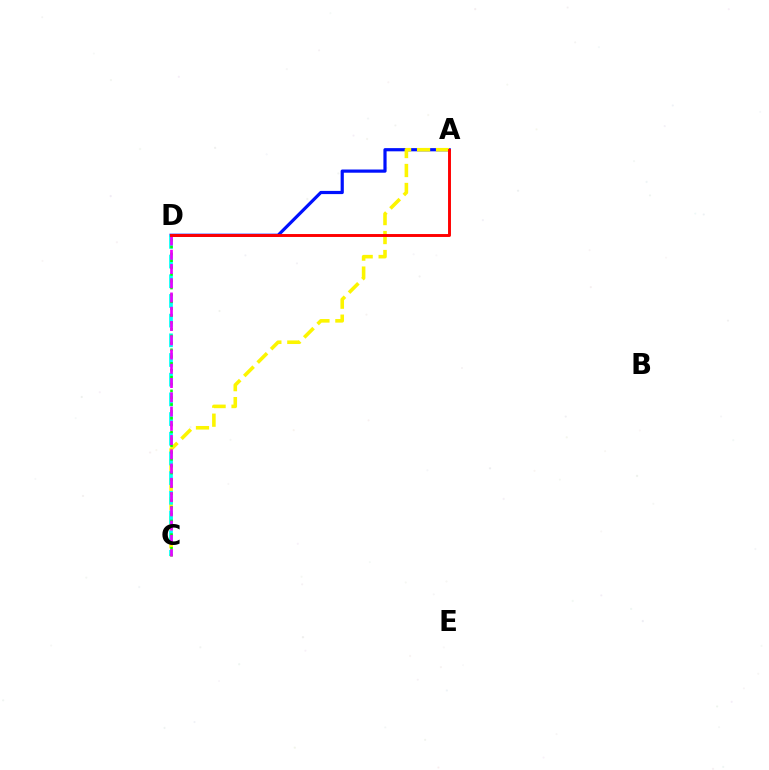{('A', 'D'): [{'color': '#0010ff', 'line_style': 'solid', 'thickness': 2.3}, {'color': '#ff0000', 'line_style': 'solid', 'thickness': 2.11}], ('A', 'C'): [{'color': '#fcf500', 'line_style': 'dashed', 'thickness': 2.58}], ('C', 'D'): [{'color': '#00fff6', 'line_style': 'dashed', 'thickness': 2.67}, {'color': '#08ff00', 'line_style': 'dotted', 'thickness': 1.86}, {'color': '#ee00ff', 'line_style': 'dashed', 'thickness': 1.94}]}